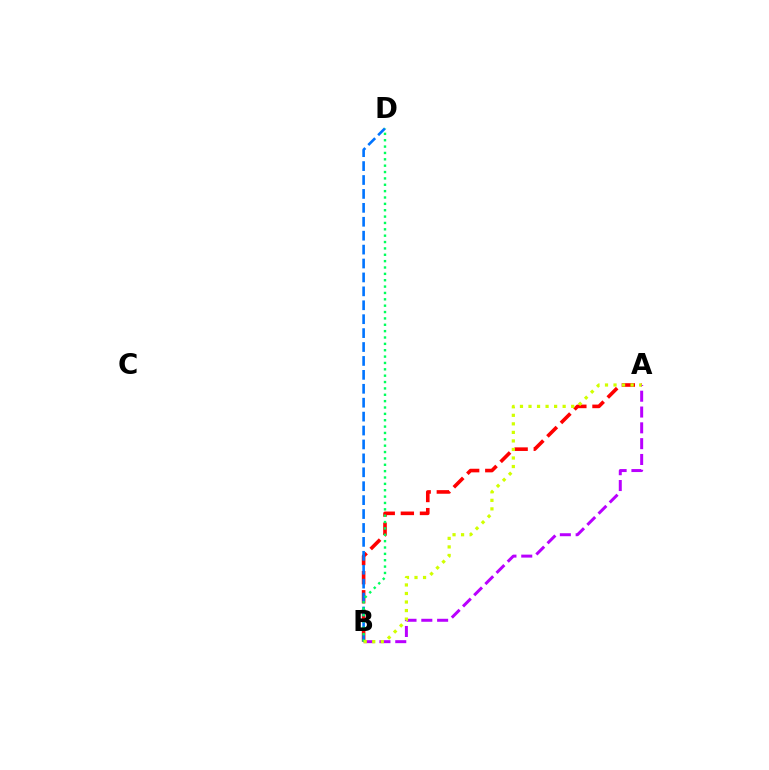{('A', 'B'): [{'color': '#ff0000', 'line_style': 'dashed', 'thickness': 2.6}, {'color': '#b900ff', 'line_style': 'dashed', 'thickness': 2.15}, {'color': '#d1ff00', 'line_style': 'dotted', 'thickness': 2.32}], ('B', 'D'): [{'color': '#0074ff', 'line_style': 'dashed', 'thickness': 1.89}, {'color': '#00ff5c', 'line_style': 'dotted', 'thickness': 1.73}]}